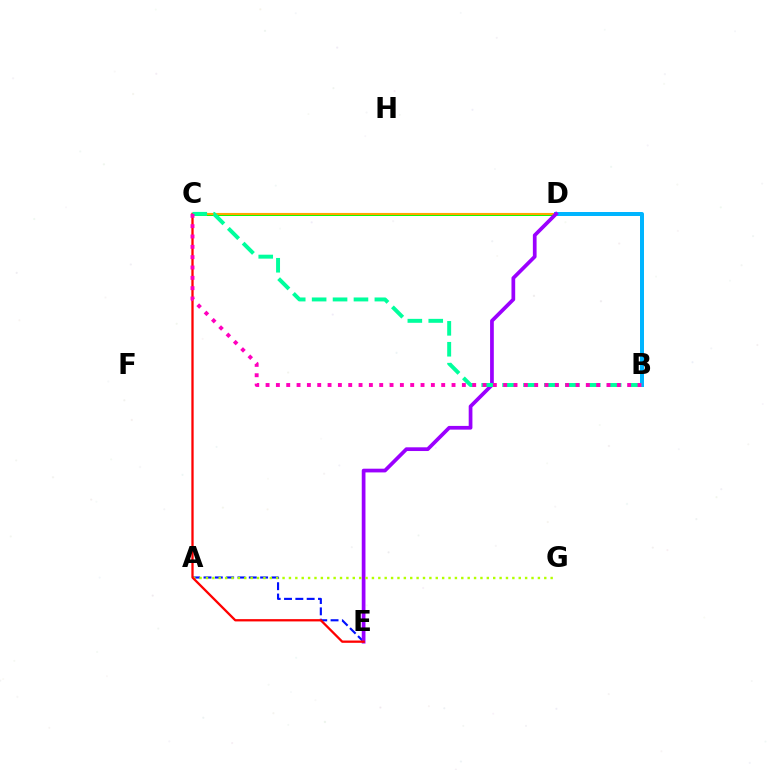{('A', 'E'): [{'color': '#0010ff', 'line_style': 'dashed', 'thickness': 1.54}], ('C', 'D'): [{'color': '#08ff00', 'line_style': 'solid', 'thickness': 2.15}, {'color': '#ffa500', 'line_style': 'solid', 'thickness': 1.52}], ('B', 'D'): [{'color': '#00b5ff', 'line_style': 'solid', 'thickness': 2.88}], ('D', 'E'): [{'color': '#9b00ff', 'line_style': 'solid', 'thickness': 2.68}], ('A', 'G'): [{'color': '#b3ff00', 'line_style': 'dotted', 'thickness': 1.73}], ('C', 'E'): [{'color': '#ff0000', 'line_style': 'solid', 'thickness': 1.65}], ('B', 'C'): [{'color': '#00ff9d', 'line_style': 'dashed', 'thickness': 2.84}, {'color': '#ff00bd', 'line_style': 'dotted', 'thickness': 2.81}]}